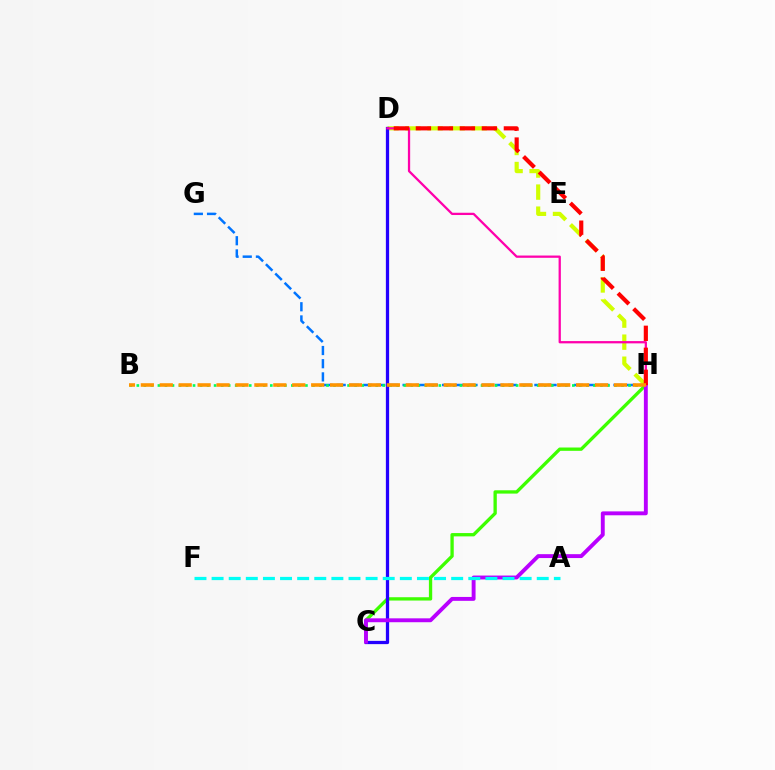{('G', 'H'): [{'color': '#0074ff', 'line_style': 'dashed', 'thickness': 1.79}], ('C', 'H'): [{'color': '#3dff00', 'line_style': 'solid', 'thickness': 2.38}, {'color': '#b900ff', 'line_style': 'solid', 'thickness': 2.8}], ('B', 'H'): [{'color': '#00ff5c', 'line_style': 'dotted', 'thickness': 1.91}, {'color': '#ff9400', 'line_style': 'dashed', 'thickness': 2.57}], ('D', 'H'): [{'color': '#d1ff00', 'line_style': 'dashed', 'thickness': 3.0}, {'color': '#ff00ac', 'line_style': 'solid', 'thickness': 1.63}, {'color': '#ff0000', 'line_style': 'dashed', 'thickness': 2.99}], ('C', 'D'): [{'color': '#2500ff', 'line_style': 'solid', 'thickness': 2.35}], ('A', 'F'): [{'color': '#00fff6', 'line_style': 'dashed', 'thickness': 2.32}]}